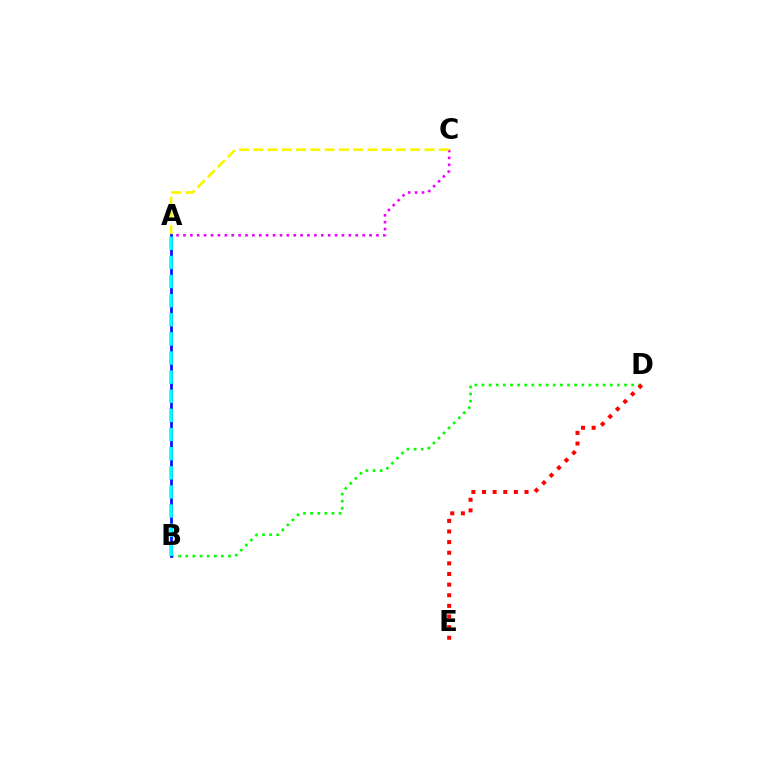{('B', 'D'): [{'color': '#08ff00', 'line_style': 'dotted', 'thickness': 1.94}], ('A', 'C'): [{'color': '#ee00ff', 'line_style': 'dotted', 'thickness': 1.87}, {'color': '#fcf500', 'line_style': 'dashed', 'thickness': 1.94}], ('D', 'E'): [{'color': '#ff0000', 'line_style': 'dotted', 'thickness': 2.89}], ('A', 'B'): [{'color': '#0010ff', 'line_style': 'solid', 'thickness': 1.96}, {'color': '#00fff6', 'line_style': 'dashed', 'thickness': 2.6}]}